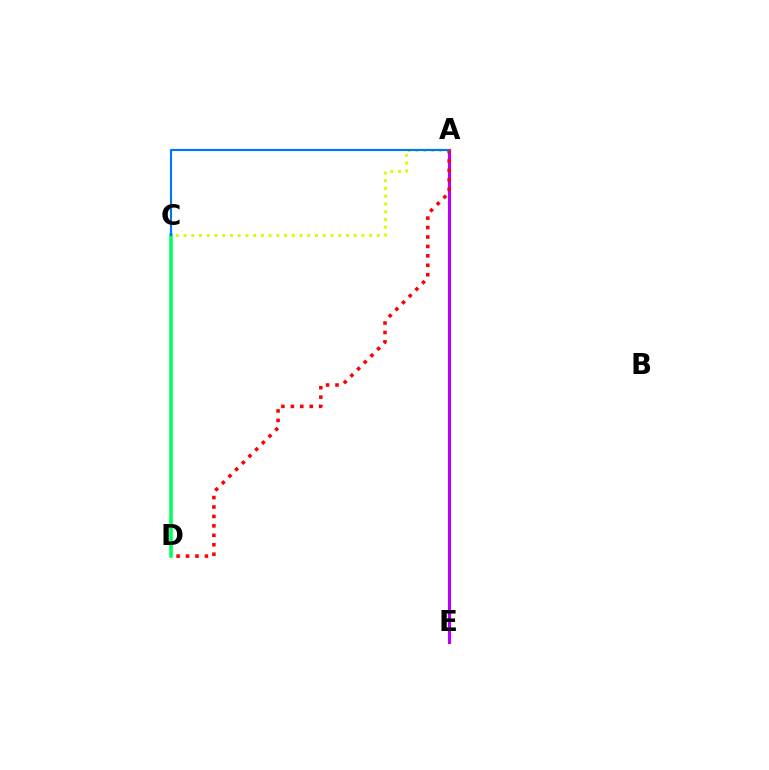{('A', 'E'): [{'color': '#b900ff', 'line_style': 'solid', 'thickness': 2.25}], ('A', 'C'): [{'color': '#d1ff00', 'line_style': 'dotted', 'thickness': 2.1}, {'color': '#0074ff', 'line_style': 'solid', 'thickness': 1.54}], ('A', 'D'): [{'color': '#ff0000', 'line_style': 'dotted', 'thickness': 2.56}], ('C', 'D'): [{'color': '#00ff5c', 'line_style': 'solid', 'thickness': 2.55}]}